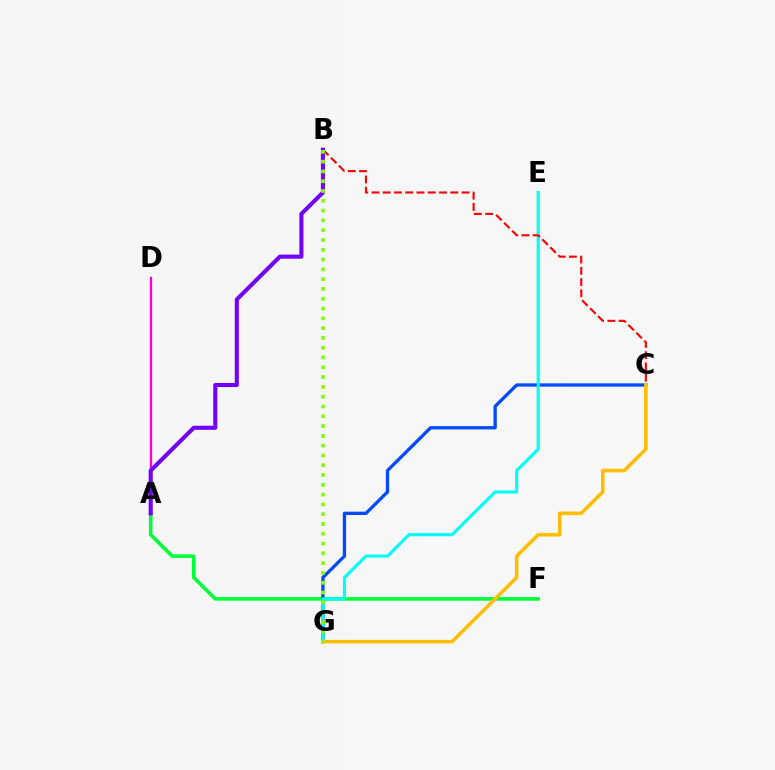{('A', 'D'): [{'color': '#ff00cf', 'line_style': 'solid', 'thickness': 1.68}], ('A', 'F'): [{'color': '#00ff39', 'line_style': 'solid', 'thickness': 2.58}], ('C', 'G'): [{'color': '#004bff', 'line_style': 'solid', 'thickness': 2.38}, {'color': '#ffbd00', 'line_style': 'solid', 'thickness': 2.56}], ('E', 'G'): [{'color': '#00fff6', 'line_style': 'solid', 'thickness': 2.22}], ('A', 'B'): [{'color': '#7200ff', 'line_style': 'solid', 'thickness': 2.94}], ('B', 'C'): [{'color': '#ff0000', 'line_style': 'dashed', 'thickness': 1.53}], ('B', 'G'): [{'color': '#84ff00', 'line_style': 'dotted', 'thickness': 2.66}]}